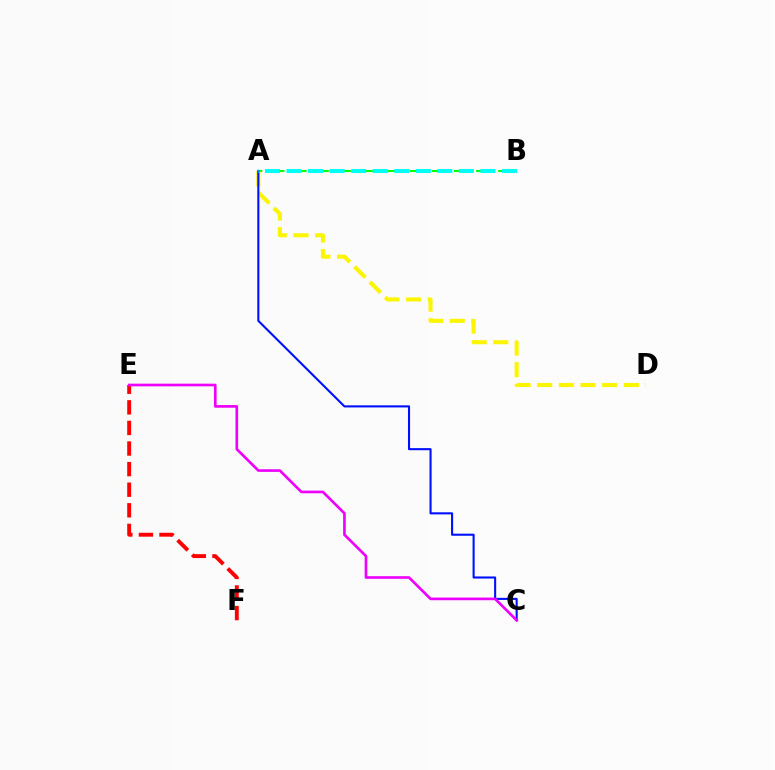{('E', 'F'): [{'color': '#ff0000', 'line_style': 'dashed', 'thickness': 2.8}], ('A', 'B'): [{'color': '#08ff00', 'line_style': 'dashed', 'thickness': 1.5}, {'color': '#00fff6', 'line_style': 'dashed', 'thickness': 2.93}], ('A', 'D'): [{'color': '#fcf500', 'line_style': 'dashed', 'thickness': 2.94}], ('A', 'C'): [{'color': '#0010ff', 'line_style': 'solid', 'thickness': 1.51}], ('C', 'E'): [{'color': '#ee00ff', 'line_style': 'solid', 'thickness': 1.91}]}